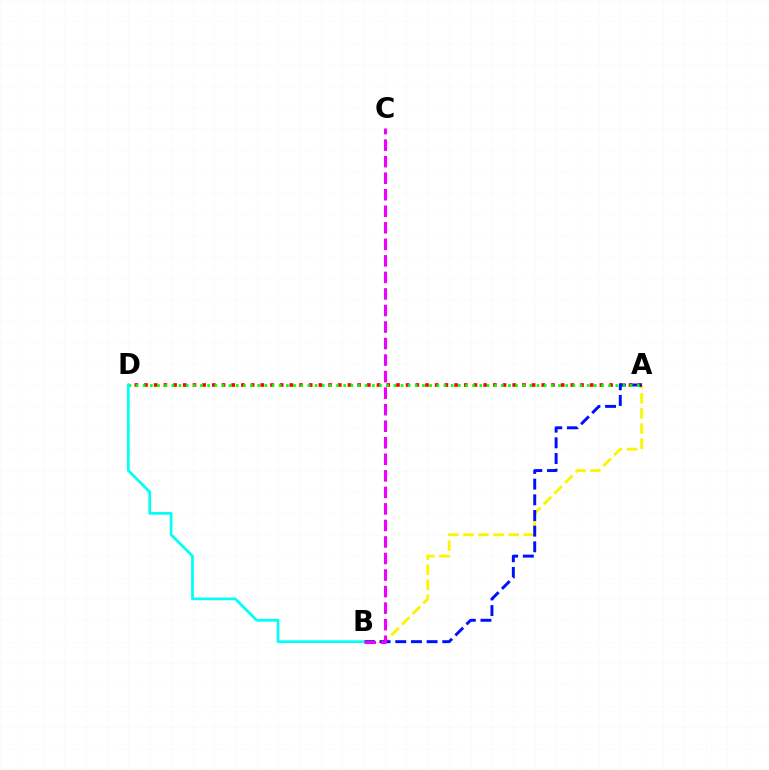{('A', 'B'): [{'color': '#fcf500', 'line_style': 'dashed', 'thickness': 2.05}, {'color': '#0010ff', 'line_style': 'dashed', 'thickness': 2.13}], ('A', 'D'): [{'color': '#ff0000', 'line_style': 'dotted', 'thickness': 2.63}, {'color': '#08ff00', 'line_style': 'dotted', 'thickness': 1.95}], ('B', 'D'): [{'color': '#00fff6', 'line_style': 'solid', 'thickness': 1.97}], ('B', 'C'): [{'color': '#ee00ff', 'line_style': 'dashed', 'thickness': 2.25}]}